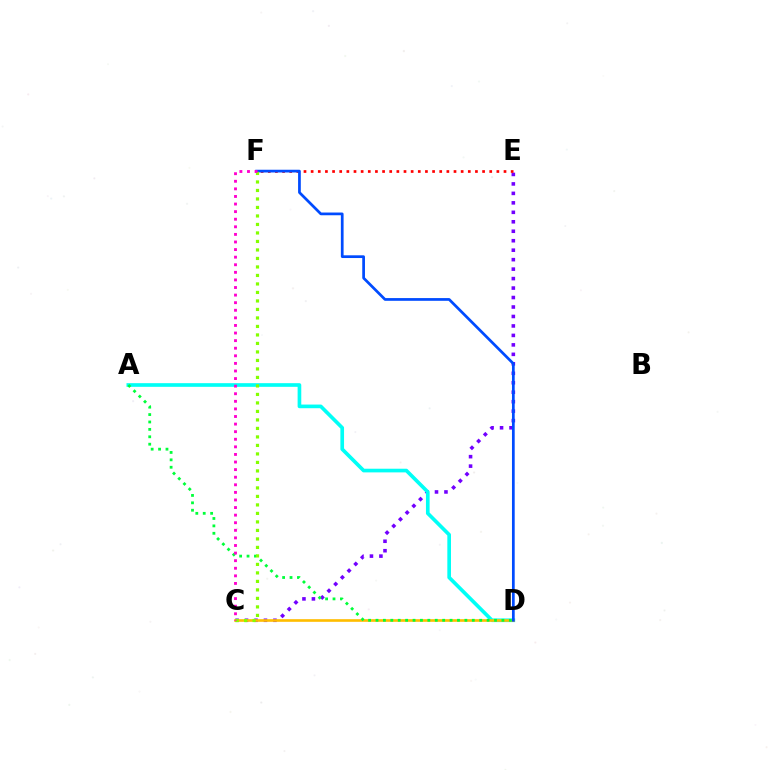{('C', 'E'): [{'color': '#7200ff', 'line_style': 'dotted', 'thickness': 2.57}], ('A', 'D'): [{'color': '#00fff6', 'line_style': 'solid', 'thickness': 2.64}, {'color': '#00ff39', 'line_style': 'dotted', 'thickness': 2.01}], ('E', 'F'): [{'color': '#ff0000', 'line_style': 'dotted', 'thickness': 1.94}], ('C', 'D'): [{'color': '#ffbd00', 'line_style': 'solid', 'thickness': 1.9}], ('D', 'F'): [{'color': '#004bff', 'line_style': 'solid', 'thickness': 1.96}], ('C', 'F'): [{'color': '#84ff00', 'line_style': 'dotted', 'thickness': 2.31}, {'color': '#ff00cf', 'line_style': 'dotted', 'thickness': 2.06}]}